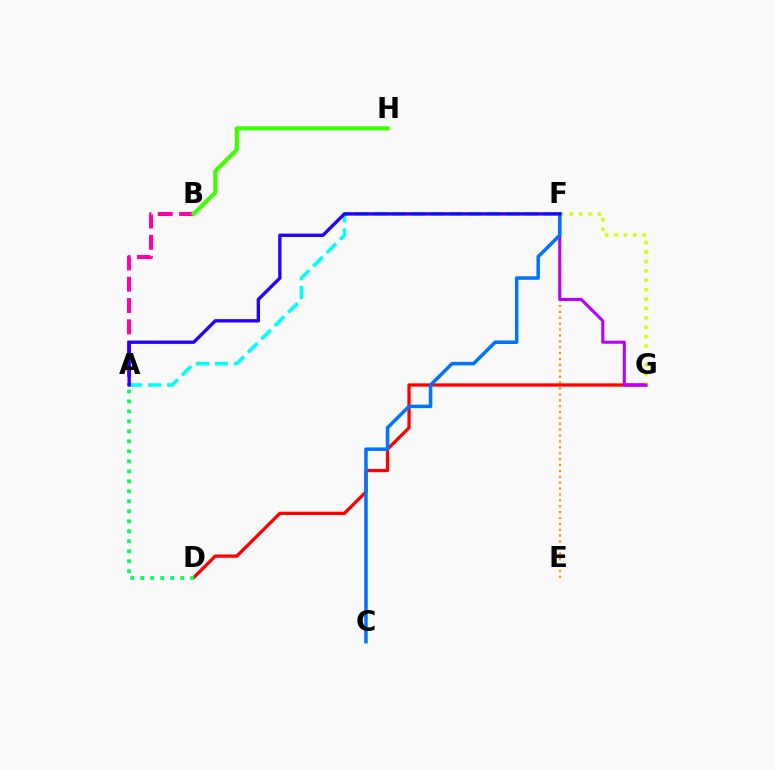{('A', 'B'): [{'color': '#ff00ac', 'line_style': 'dashed', 'thickness': 2.89}], ('E', 'F'): [{'color': '#ff9400', 'line_style': 'dotted', 'thickness': 1.6}], ('D', 'G'): [{'color': '#ff0000', 'line_style': 'solid', 'thickness': 2.35}], ('A', 'F'): [{'color': '#00fff6', 'line_style': 'dashed', 'thickness': 2.57}, {'color': '#2500ff', 'line_style': 'solid', 'thickness': 2.41}], ('F', 'G'): [{'color': '#d1ff00', 'line_style': 'dotted', 'thickness': 2.56}, {'color': '#b900ff', 'line_style': 'solid', 'thickness': 2.2}], ('A', 'D'): [{'color': '#00ff5c', 'line_style': 'dotted', 'thickness': 2.71}], ('C', 'F'): [{'color': '#0074ff', 'line_style': 'solid', 'thickness': 2.53}], ('B', 'H'): [{'color': '#3dff00', 'line_style': 'solid', 'thickness': 2.96}]}